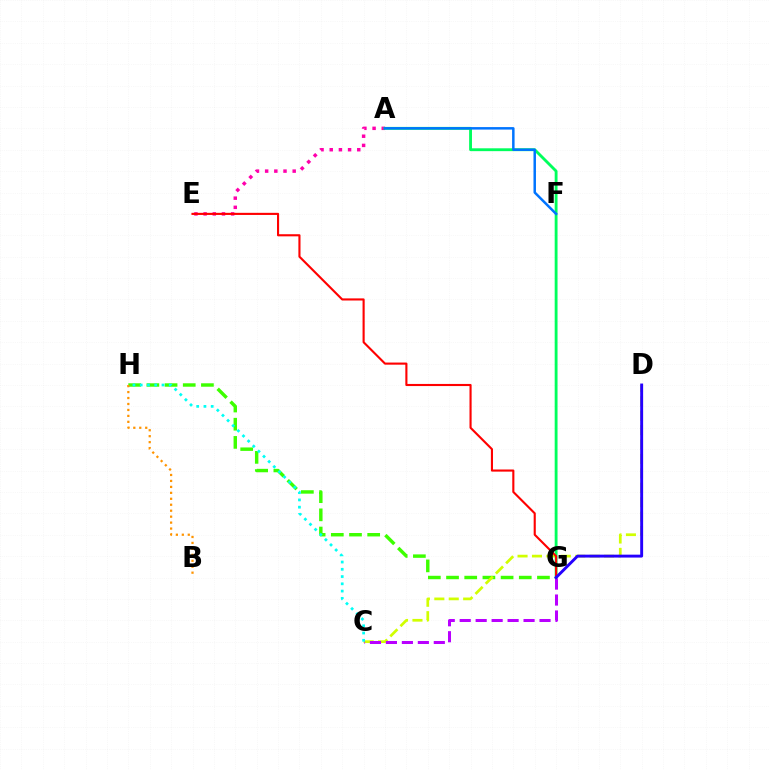{('G', 'H'): [{'color': '#3dff00', 'line_style': 'dashed', 'thickness': 2.47}], ('A', 'E'): [{'color': '#ff00ac', 'line_style': 'dotted', 'thickness': 2.49}], ('C', 'D'): [{'color': '#d1ff00', 'line_style': 'dashed', 'thickness': 1.96}], ('B', 'H'): [{'color': '#ff9400', 'line_style': 'dotted', 'thickness': 1.62}], ('A', 'G'): [{'color': '#00ff5c', 'line_style': 'solid', 'thickness': 2.05}], ('C', 'G'): [{'color': '#b900ff', 'line_style': 'dashed', 'thickness': 2.17}], ('A', 'F'): [{'color': '#0074ff', 'line_style': 'solid', 'thickness': 1.79}], ('E', 'G'): [{'color': '#ff0000', 'line_style': 'solid', 'thickness': 1.53}], ('D', 'G'): [{'color': '#2500ff', 'line_style': 'solid', 'thickness': 2.09}], ('C', 'H'): [{'color': '#00fff6', 'line_style': 'dotted', 'thickness': 1.97}]}